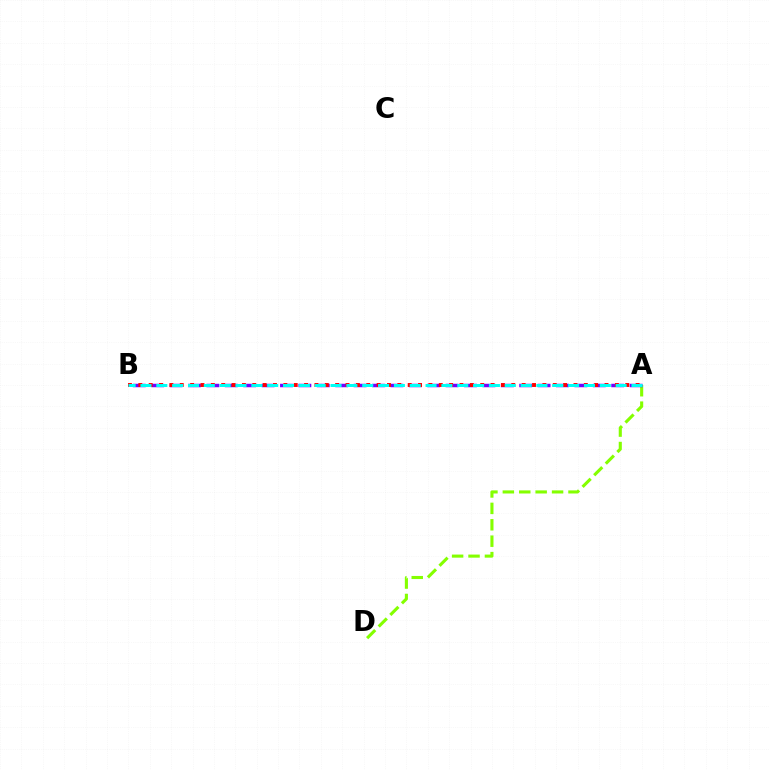{('A', 'D'): [{'color': '#84ff00', 'line_style': 'dashed', 'thickness': 2.23}], ('A', 'B'): [{'color': '#7200ff', 'line_style': 'dashed', 'thickness': 2.5}, {'color': '#ff0000', 'line_style': 'dotted', 'thickness': 2.81}, {'color': '#00fff6', 'line_style': 'dashed', 'thickness': 2.15}]}